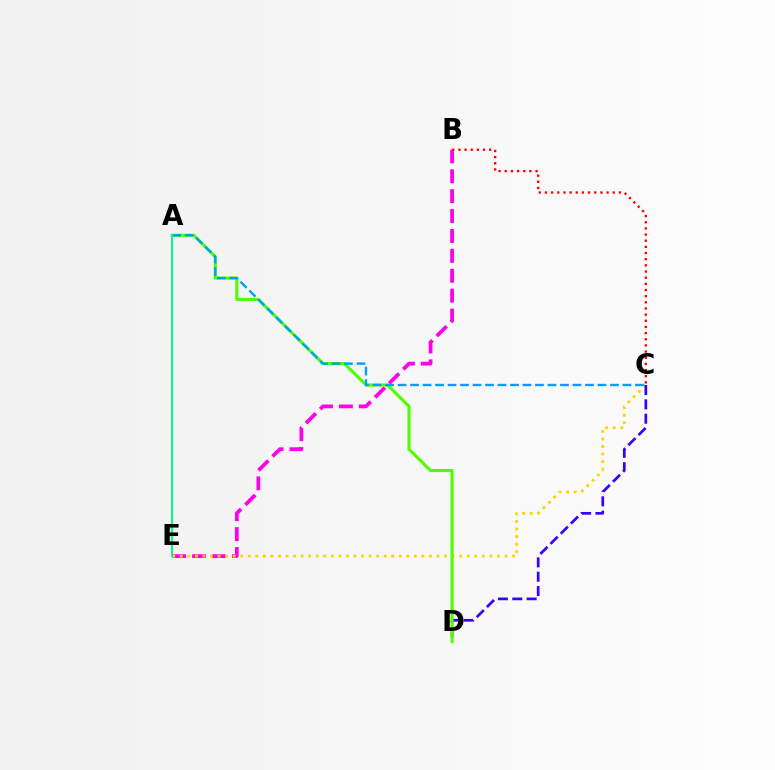{('B', 'E'): [{'color': '#ff00ed', 'line_style': 'dashed', 'thickness': 2.7}], ('C', 'E'): [{'color': '#ffd500', 'line_style': 'dotted', 'thickness': 2.05}], ('C', 'D'): [{'color': '#3700ff', 'line_style': 'dashed', 'thickness': 1.95}], ('A', 'D'): [{'color': '#4fff00', 'line_style': 'solid', 'thickness': 2.24}], ('A', 'C'): [{'color': '#009eff', 'line_style': 'dashed', 'thickness': 1.7}], ('A', 'E'): [{'color': '#00ff86', 'line_style': 'solid', 'thickness': 1.51}], ('B', 'C'): [{'color': '#ff0000', 'line_style': 'dotted', 'thickness': 1.67}]}